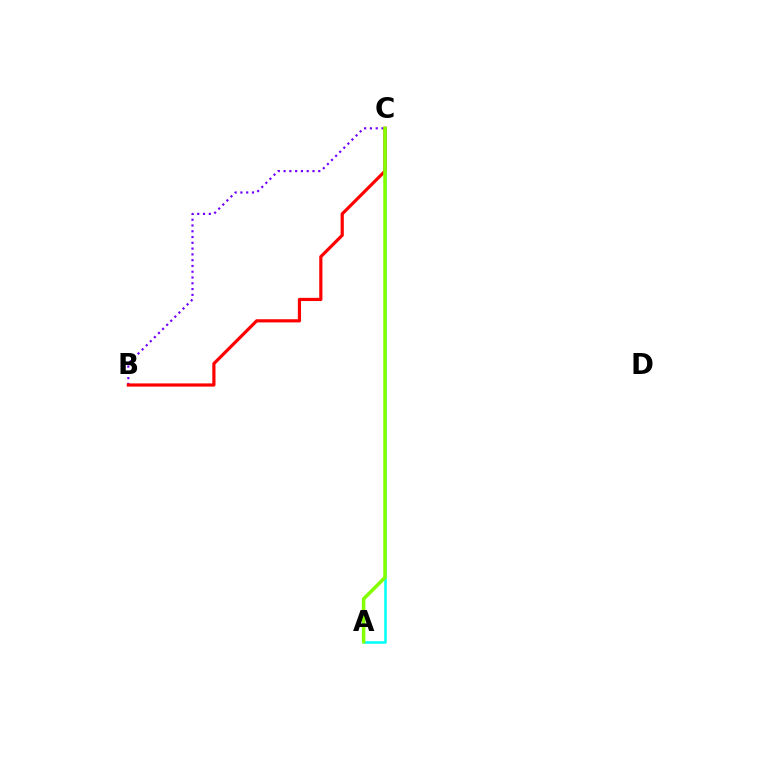{('A', 'C'): [{'color': '#00fff6', 'line_style': 'solid', 'thickness': 1.83}, {'color': '#84ff00', 'line_style': 'solid', 'thickness': 2.52}], ('B', 'C'): [{'color': '#7200ff', 'line_style': 'dotted', 'thickness': 1.57}, {'color': '#ff0000', 'line_style': 'solid', 'thickness': 2.3}]}